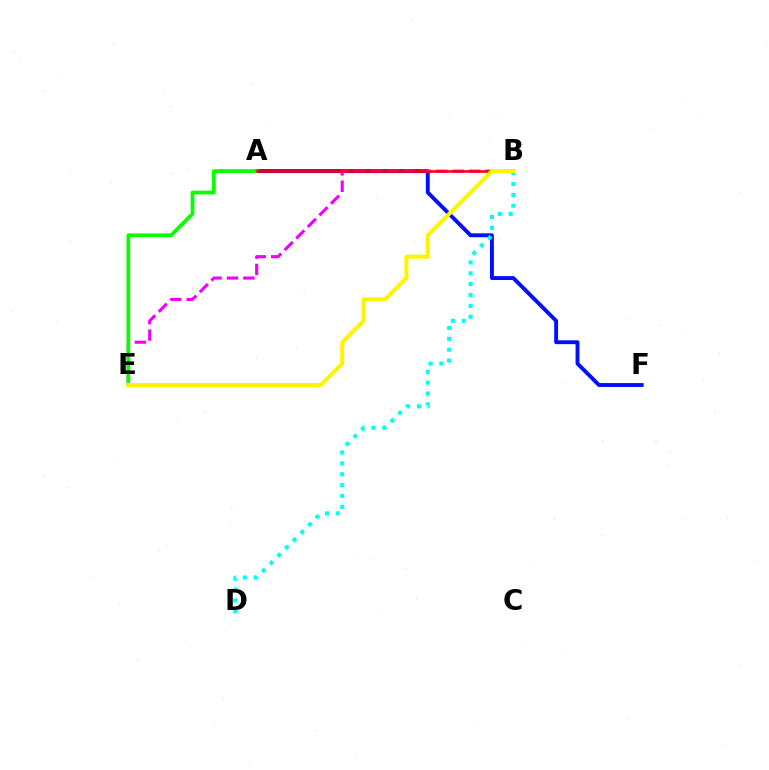{('A', 'F'): [{'color': '#0010ff', 'line_style': 'solid', 'thickness': 2.8}], ('B', 'D'): [{'color': '#00fff6', 'line_style': 'dotted', 'thickness': 2.95}], ('B', 'E'): [{'color': '#ee00ff', 'line_style': 'dashed', 'thickness': 2.23}, {'color': '#fcf500', 'line_style': 'solid', 'thickness': 2.91}], ('A', 'E'): [{'color': '#08ff00', 'line_style': 'solid', 'thickness': 2.67}], ('A', 'B'): [{'color': '#ff0000', 'line_style': 'solid', 'thickness': 1.83}]}